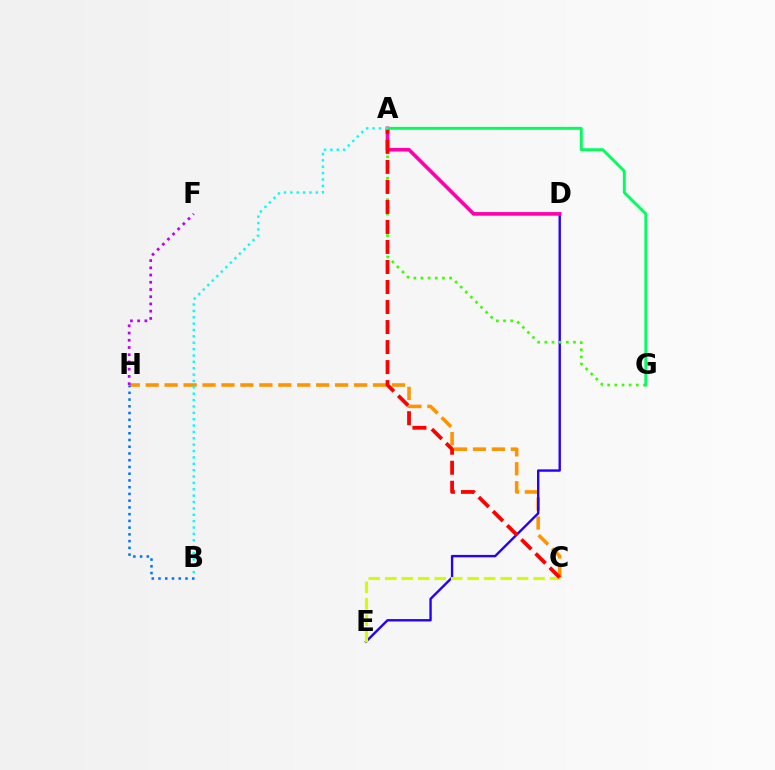{('C', 'H'): [{'color': '#ff9400', 'line_style': 'dashed', 'thickness': 2.57}], ('D', 'E'): [{'color': '#2500ff', 'line_style': 'solid', 'thickness': 1.72}], ('A', 'G'): [{'color': '#3dff00', 'line_style': 'dotted', 'thickness': 1.94}, {'color': '#00ff5c', 'line_style': 'solid', 'thickness': 2.1}], ('C', 'E'): [{'color': '#d1ff00', 'line_style': 'dashed', 'thickness': 2.24}], ('F', 'H'): [{'color': '#b900ff', 'line_style': 'dotted', 'thickness': 1.96}], ('A', 'D'): [{'color': '#ff00ac', 'line_style': 'solid', 'thickness': 2.61}], ('A', 'C'): [{'color': '#ff0000', 'line_style': 'dashed', 'thickness': 2.72}], ('B', 'H'): [{'color': '#0074ff', 'line_style': 'dotted', 'thickness': 1.83}], ('A', 'B'): [{'color': '#00fff6', 'line_style': 'dotted', 'thickness': 1.73}]}